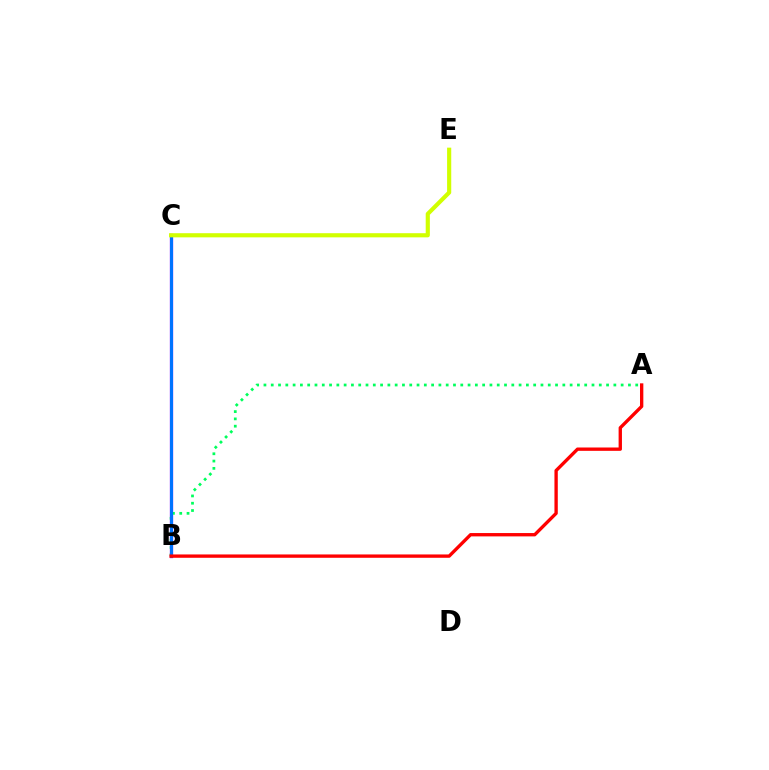{('B', 'C'): [{'color': '#b900ff', 'line_style': 'solid', 'thickness': 2.34}, {'color': '#0074ff', 'line_style': 'solid', 'thickness': 2.22}], ('A', 'B'): [{'color': '#00ff5c', 'line_style': 'dotted', 'thickness': 1.98}, {'color': '#ff0000', 'line_style': 'solid', 'thickness': 2.4}], ('C', 'E'): [{'color': '#d1ff00', 'line_style': 'solid', 'thickness': 2.99}]}